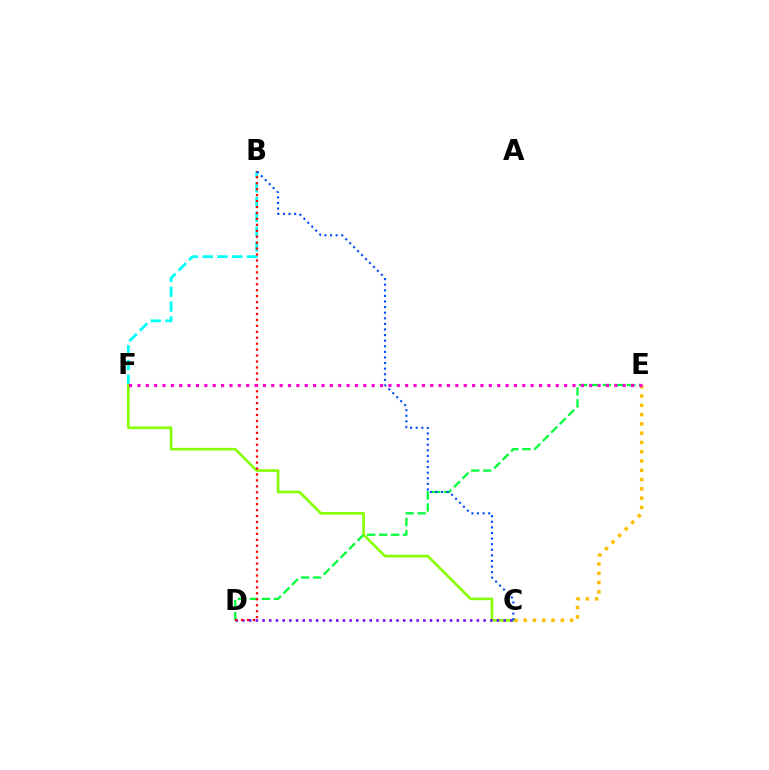{('D', 'E'): [{'color': '#00ff39', 'line_style': 'dashed', 'thickness': 1.63}], ('C', 'E'): [{'color': '#ffbd00', 'line_style': 'dotted', 'thickness': 2.52}], ('B', 'F'): [{'color': '#00fff6', 'line_style': 'dashed', 'thickness': 2.01}], ('C', 'F'): [{'color': '#84ff00', 'line_style': 'solid', 'thickness': 1.87}], ('C', 'D'): [{'color': '#7200ff', 'line_style': 'dotted', 'thickness': 1.82}], ('B', 'D'): [{'color': '#ff0000', 'line_style': 'dotted', 'thickness': 1.61}], ('B', 'C'): [{'color': '#004bff', 'line_style': 'dotted', 'thickness': 1.52}], ('E', 'F'): [{'color': '#ff00cf', 'line_style': 'dotted', 'thickness': 2.27}]}